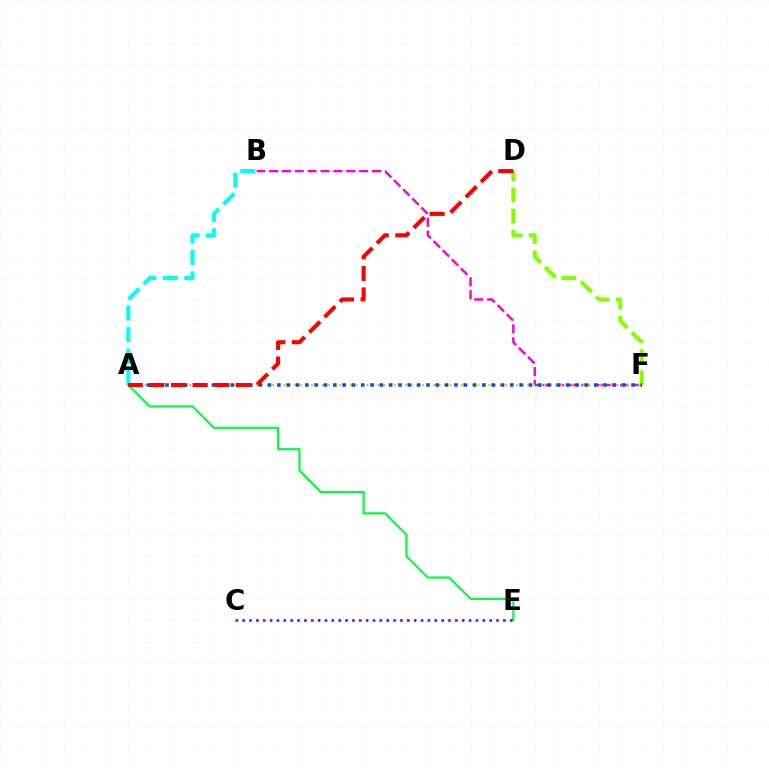{('B', 'F'): [{'color': '#ff00cf', 'line_style': 'dashed', 'thickness': 1.75}], ('D', 'F'): [{'color': '#84ff00', 'line_style': 'dashed', 'thickness': 2.86}], ('A', 'E'): [{'color': '#00ff39', 'line_style': 'solid', 'thickness': 1.55}], ('A', 'B'): [{'color': '#00fff6', 'line_style': 'dashed', 'thickness': 2.92}], ('A', 'F'): [{'color': '#ffbd00', 'line_style': 'dotted', 'thickness': 1.51}, {'color': '#004bff', 'line_style': 'dotted', 'thickness': 2.53}], ('A', 'D'): [{'color': '#ff0000', 'line_style': 'dashed', 'thickness': 2.93}], ('C', 'E'): [{'color': '#7200ff', 'line_style': 'dotted', 'thickness': 1.86}]}